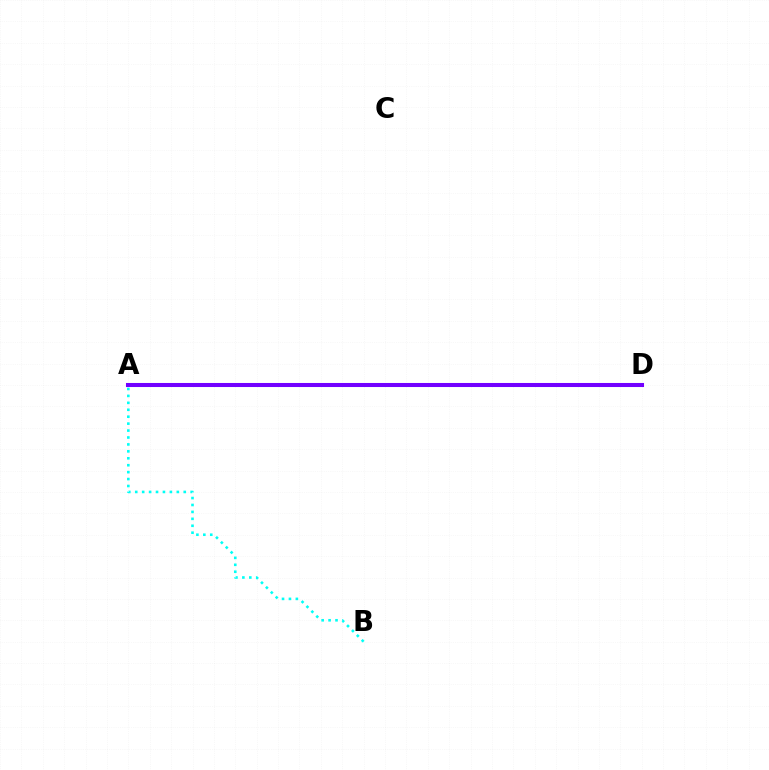{('A', 'B'): [{'color': '#00fff6', 'line_style': 'dotted', 'thickness': 1.88}], ('A', 'D'): [{'color': '#84ff00', 'line_style': 'dashed', 'thickness': 1.54}, {'color': '#ff0000', 'line_style': 'solid', 'thickness': 2.79}, {'color': '#7200ff', 'line_style': 'solid', 'thickness': 2.92}]}